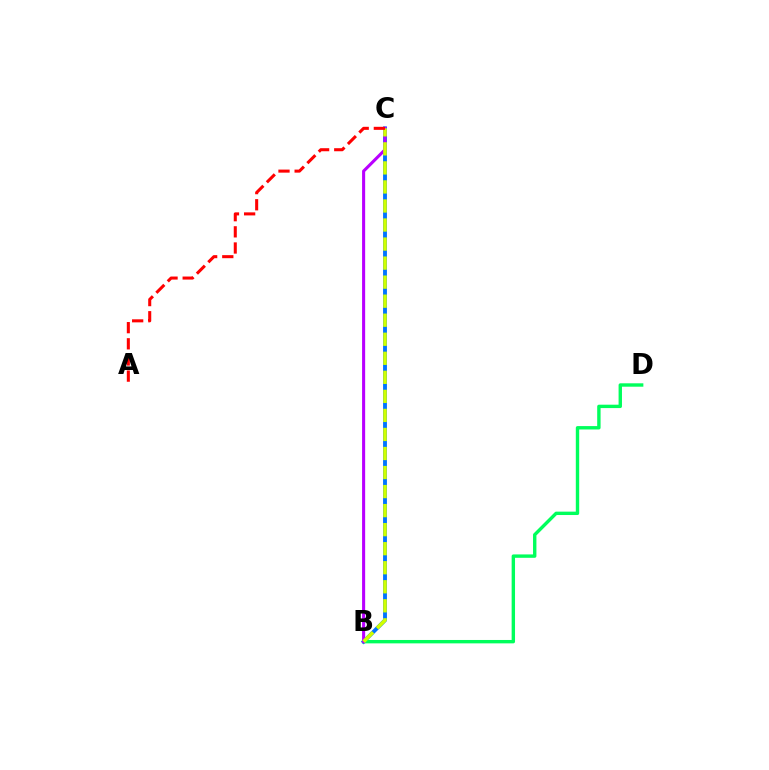{('B', 'C'): [{'color': '#0074ff', 'line_style': 'solid', 'thickness': 2.78}, {'color': '#b900ff', 'line_style': 'solid', 'thickness': 2.21}, {'color': '#d1ff00', 'line_style': 'dashed', 'thickness': 2.59}], ('B', 'D'): [{'color': '#00ff5c', 'line_style': 'solid', 'thickness': 2.44}], ('A', 'C'): [{'color': '#ff0000', 'line_style': 'dashed', 'thickness': 2.19}]}